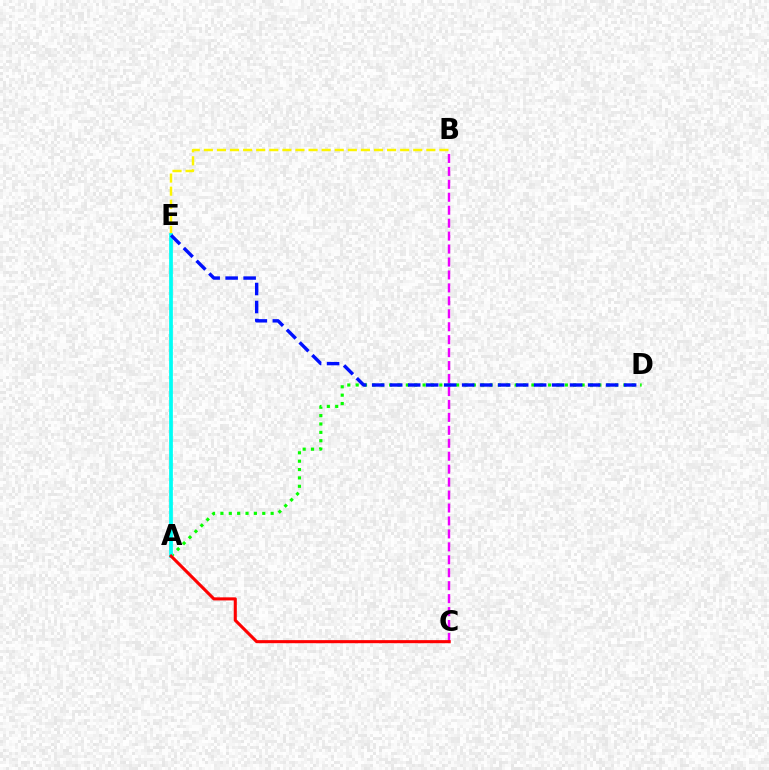{('A', 'D'): [{'color': '#08ff00', 'line_style': 'dotted', 'thickness': 2.27}], ('B', 'E'): [{'color': '#fcf500', 'line_style': 'dashed', 'thickness': 1.78}], ('A', 'E'): [{'color': '#00fff6', 'line_style': 'solid', 'thickness': 2.69}], ('B', 'C'): [{'color': '#ee00ff', 'line_style': 'dashed', 'thickness': 1.76}], ('A', 'C'): [{'color': '#ff0000', 'line_style': 'solid', 'thickness': 2.22}], ('D', 'E'): [{'color': '#0010ff', 'line_style': 'dashed', 'thickness': 2.44}]}